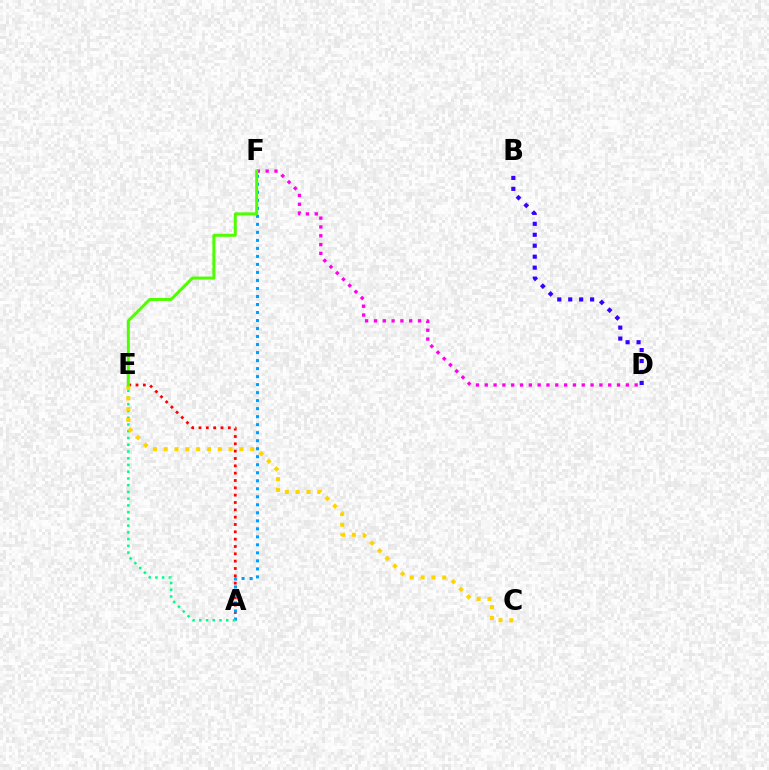{('D', 'F'): [{'color': '#ff00ed', 'line_style': 'dotted', 'thickness': 2.4}], ('A', 'E'): [{'color': '#ff0000', 'line_style': 'dotted', 'thickness': 1.99}, {'color': '#00ff86', 'line_style': 'dotted', 'thickness': 1.83}], ('A', 'F'): [{'color': '#009eff', 'line_style': 'dotted', 'thickness': 2.18}], ('C', 'E'): [{'color': '#ffd500', 'line_style': 'dotted', 'thickness': 2.94}], ('B', 'D'): [{'color': '#3700ff', 'line_style': 'dotted', 'thickness': 2.98}], ('E', 'F'): [{'color': '#4fff00', 'line_style': 'solid', 'thickness': 2.16}]}